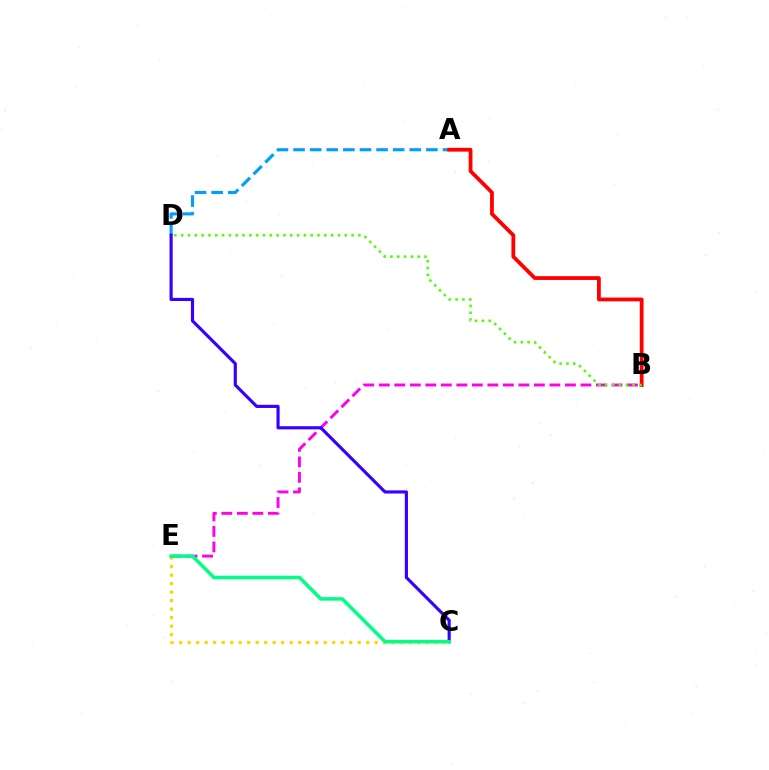{('C', 'E'): [{'color': '#ffd500', 'line_style': 'dotted', 'thickness': 2.31}, {'color': '#00ff86', 'line_style': 'solid', 'thickness': 2.54}], ('A', 'D'): [{'color': '#009eff', 'line_style': 'dashed', 'thickness': 2.26}], ('B', 'E'): [{'color': '#ff00ed', 'line_style': 'dashed', 'thickness': 2.11}], ('C', 'D'): [{'color': '#3700ff', 'line_style': 'solid', 'thickness': 2.27}], ('A', 'B'): [{'color': '#ff0000', 'line_style': 'solid', 'thickness': 2.73}], ('B', 'D'): [{'color': '#4fff00', 'line_style': 'dotted', 'thickness': 1.85}]}